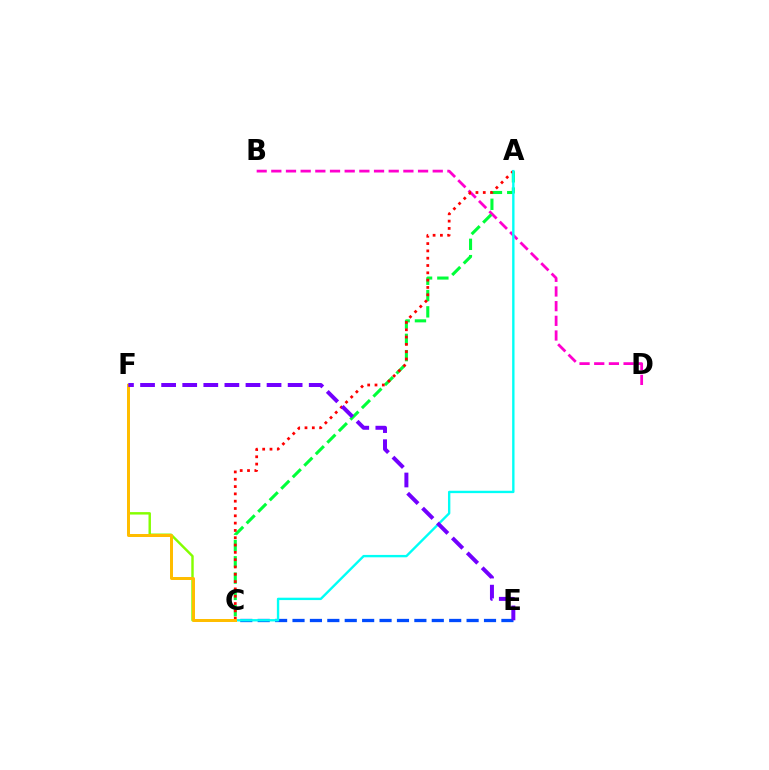{('B', 'D'): [{'color': '#ff00cf', 'line_style': 'dashed', 'thickness': 1.99}], ('A', 'C'): [{'color': '#00ff39', 'line_style': 'dashed', 'thickness': 2.21}, {'color': '#ff0000', 'line_style': 'dotted', 'thickness': 1.99}, {'color': '#00fff6', 'line_style': 'solid', 'thickness': 1.71}], ('C', 'E'): [{'color': '#004bff', 'line_style': 'dashed', 'thickness': 2.36}], ('C', 'F'): [{'color': '#84ff00', 'line_style': 'solid', 'thickness': 1.76}, {'color': '#ffbd00', 'line_style': 'solid', 'thickness': 2.16}], ('E', 'F'): [{'color': '#7200ff', 'line_style': 'dashed', 'thickness': 2.86}]}